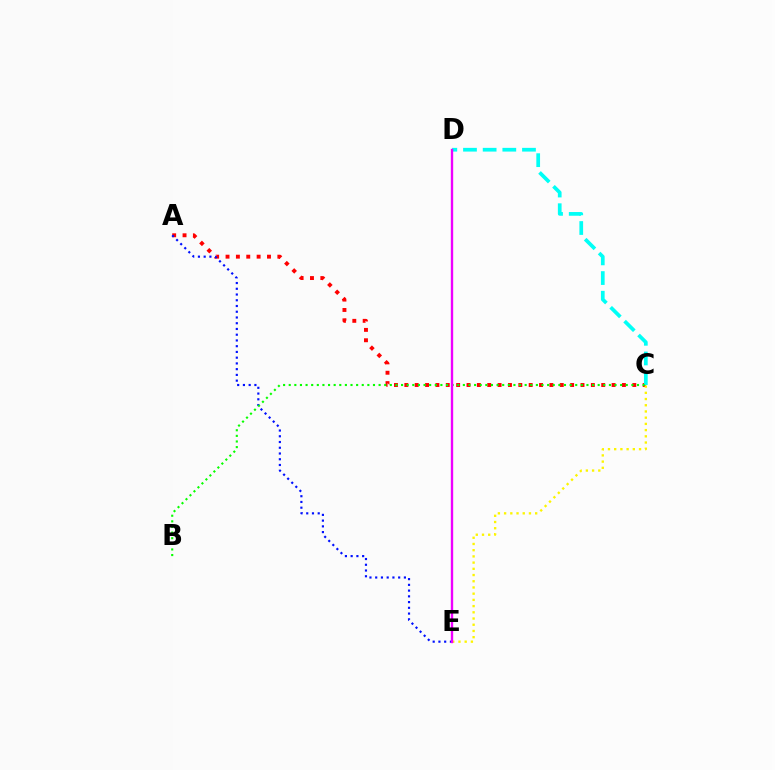{('A', 'C'): [{'color': '#ff0000', 'line_style': 'dotted', 'thickness': 2.82}], ('A', 'E'): [{'color': '#0010ff', 'line_style': 'dotted', 'thickness': 1.56}], ('C', 'E'): [{'color': '#fcf500', 'line_style': 'dotted', 'thickness': 1.69}], ('C', 'D'): [{'color': '#00fff6', 'line_style': 'dashed', 'thickness': 2.67}], ('B', 'C'): [{'color': '#08ff00', 'line_style': 'dotted', 'thickness': 1.53}], ('D', 'E'): [{'color': '#ee00ff', 'line_style': 'solid', 'thickness': 1.71}]}